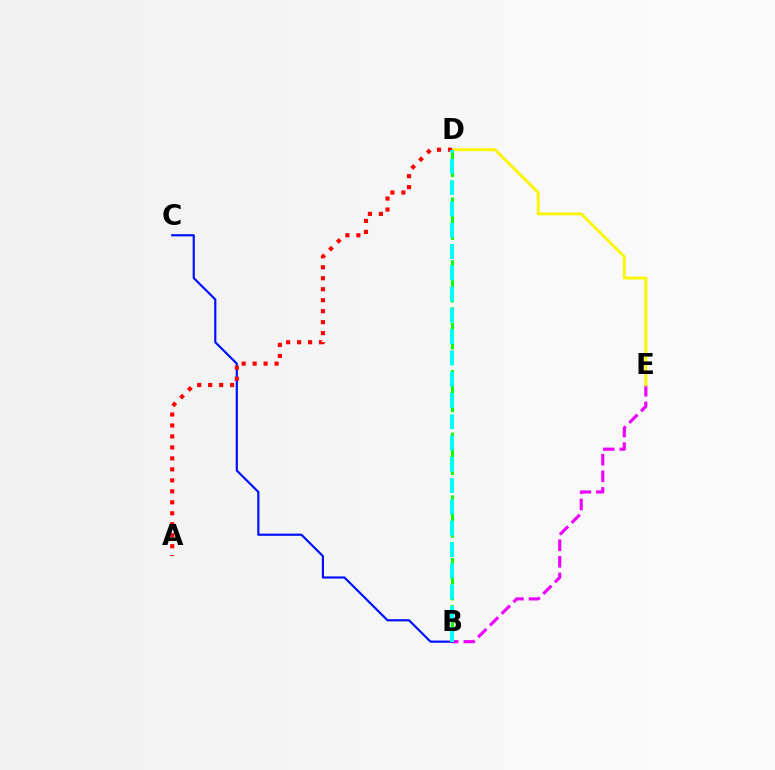{('B', 'D'): [{'color': '#08ff00', 'line_style': 'dashed', 'thickness': 2.13}, {'color': '#00fff6', 'line_style': 'dashed', 'thickness': 2.89}], ('B', 'E'): [{'color': '#ee00ff', 'line_style': 'dashed', 'thickness': 2.25}], ('D', 'E'): [{'color': '#fcf500', 'line_style': 'solid', 'thickness': 2.08}], ('B', 'C'): [{'color': '#0010ff', 'line_style': 'solid', 'thickness': 1.57}], ('A', 'D'): [{'color': '#ff0000', 'line_style': 'dotted', 'thickness': 2.98}]}